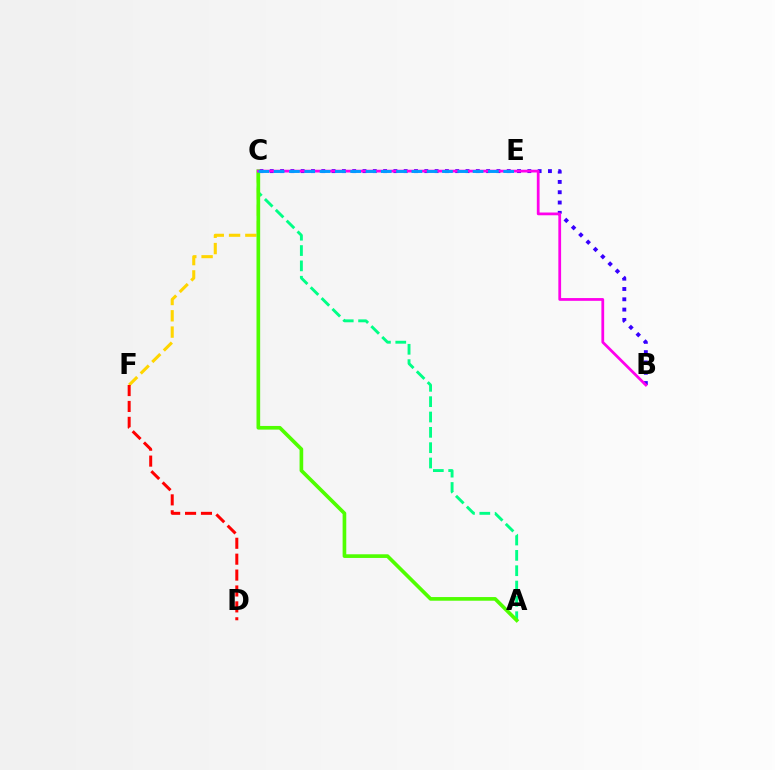{('B', 'C'): [{'color': '#3700ff', 'line_style': 'dotted', 'thickness': 2.8}, {'color': '#ff00ed', 'line_style': 'solid', 'thickness': 1.99}], ('A', 'C'): [{'color': '#00ff86', 'line_style': 'dashed', 'thickness': 2.08}, {'color': '#4fff00', 'line_style': 'solid', 'thickness': 2.64}], ('C', 'F'): [{'color': '#ffd500', 'line_style': 'dashed', 'thickness': 2.21}], ('D', 'F'): [{'color': '#ff0000', 'line_style': 'dashed', 'thickness': 2.16}], ('C', 'E'): [{'color': '#009eff', 'line_style': 'dashed', 'thickness': 2.08}]}